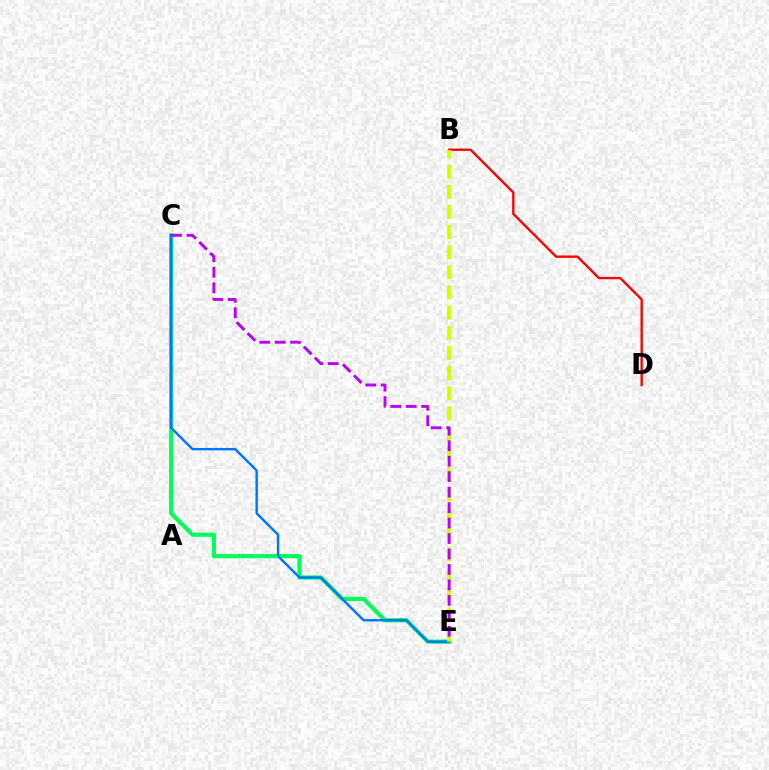{('C', 'E'): [{'color': '#00ff5c', 'line_style': 'solid', 'thickness': 2.99}, {'color': '#0074ff', 'line_style': 'solid', 'thickness': 1.74}, {'color': '#b900ff', 'line_style': 'dashed', 'thickness': 2.1}], ('B', 'D'): [{'color': '#ff0000', 'line_style': 'solid', 'thickness': 1.7}], ('B', 'E'): [{'color': '#d1ff00', 'line_style': 'dashed', 'thickness': 2.74}]}